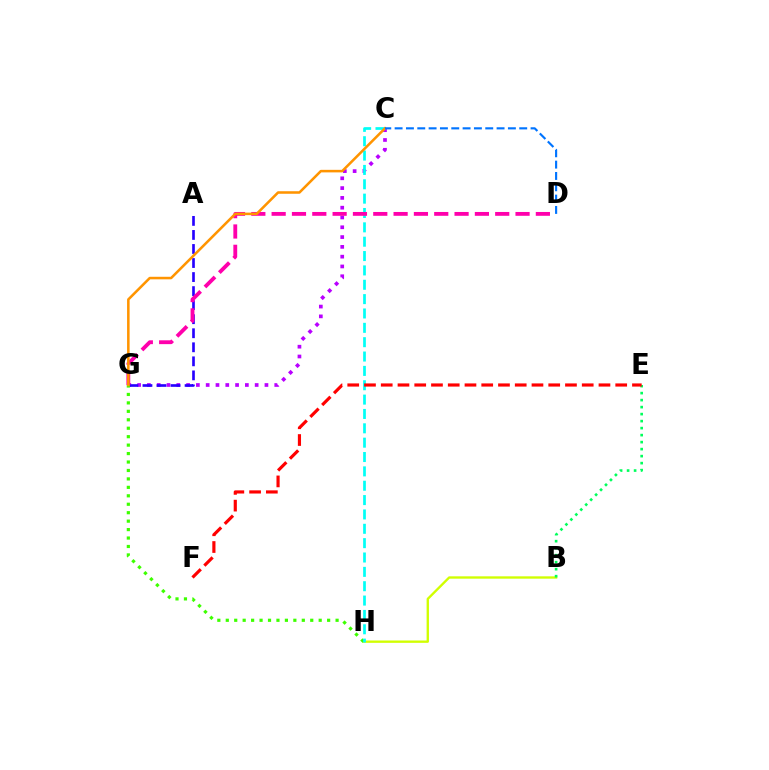{('B', 'H'): [{'color': '#d1ff00', 'line_style': 'solid', 'thickness': 1.69}], ('C', 'G'): [{'color': '#b900ff', 'line_style': 'dotted', 'thickness': 2.66}, {'color': '#ff9400', 'line_style': 'solid', 'thickness': 1.83}], ('A', 'G'): [{'color': '#2500ff', 'line_style': 'dashed', 'thickness': 1.91}], ('G', 'H'): [{'color': '#3dff00', 'line_style': 'dotted', 'thickness': 2.29}], ('C', 'H'): [{'color': '#00fff6', 'line_style': 'dashed', 'thickness': 1.95}], ('B', 'E'): [{'color': '#00ff5c', 'line_style': 'dotted', 'thickness': 1.9}], ('D', 'G'): [{'color': '#ff00ac', 'line_style': 'dashed', 'thickness': 2.76}], ('E', 'F'): [{'color': '#ff0000', 'line_style': 'dashed', 'thickness': 2.28}], ('C', 'D'): [{'color': '#0074ff', 'line_style': 'dashed', 'thickness': 1.54}]}